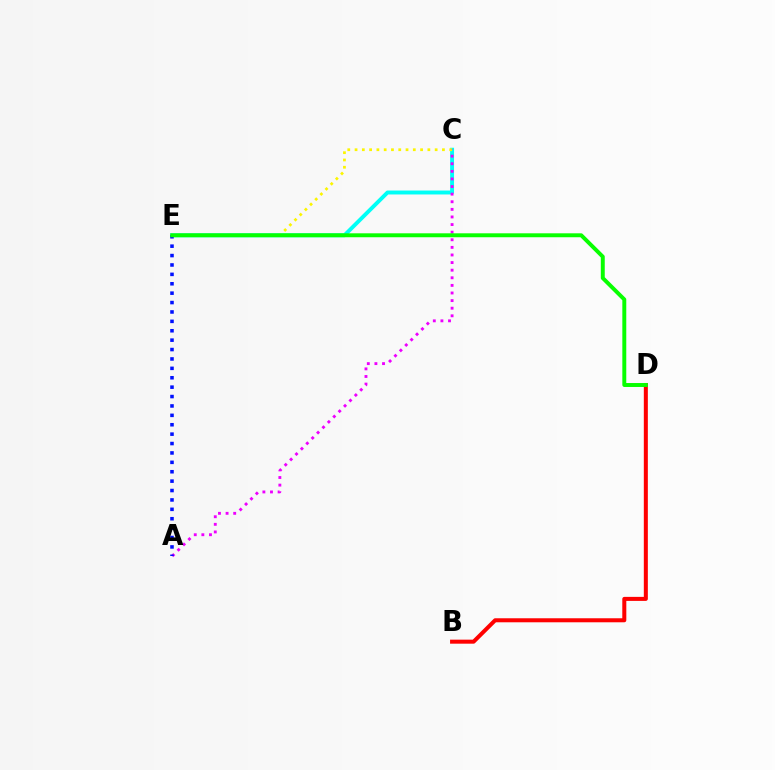{('C', 'E'): [{'color': '#00fff6', 'line_style': 'solid', 'thickness': 2.82}, {'color': '#fcf500', 'line_style': 'dotted', 'thickness': 1.98}], ('B', 'D'): [{'color': '#ff0000', 'line_style': 'solid', 'thickness': 2.9}], ('A', 'C'): [{'color': '#ee00ff', 'line_style': 'dotted', 'thickness': 2.07}], ('A', 'E'): [{'color': '#0010ff', 'line_style': 'dotted', 'thickness': 2.55}], ('D', 'E'): [{'color': '#08ff00', 'line_style': 'solid', 'thickness': 2.83}]}